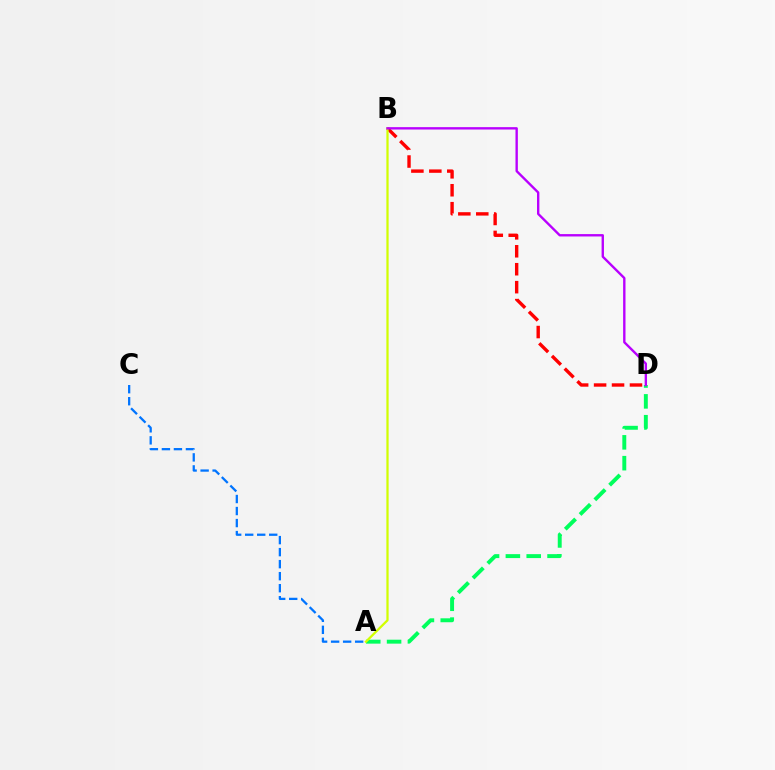{('A', 'D'): [{'color': '#00ff5c', 'line_style': 'dashed', 'thickness': 2.83}], ('B', 'D'): [{'color': '#ff0000', 'line_style': 'dashed', 'thickness': 2.44}, {'color': '#b900ff', 'line_style': 'solid', 'thickness': 1.71}], ('A', 'B'): [{'color': '#d1ff00', 'line_style': 'solid', 'thickness': 1.62}], ('A', 'C'): [{'color': '#0074ff', 'line_style': 'dashed', 'thickness': 1.63}]}